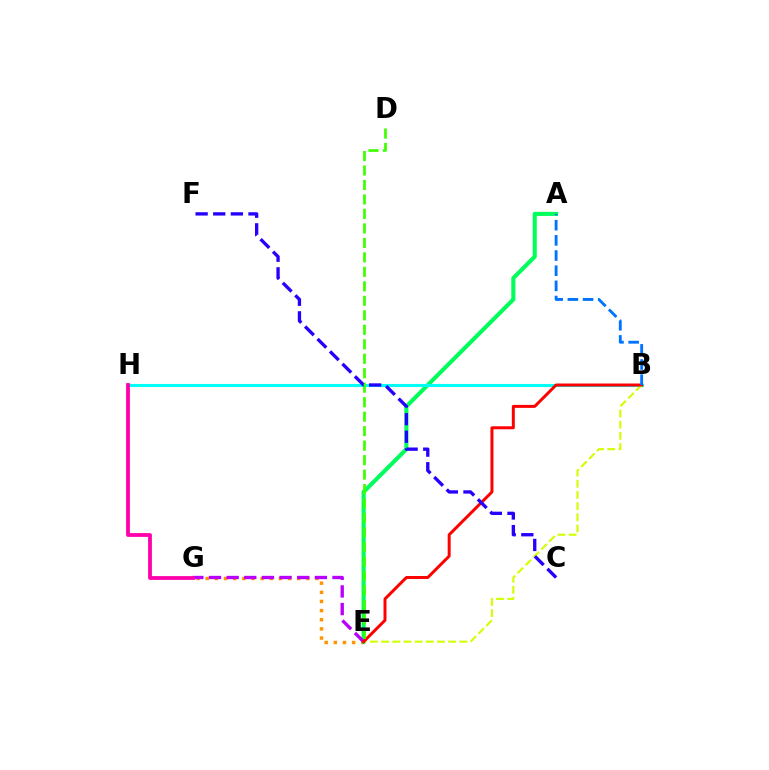{('E', 'G'): [{'color': '#ff9400', 'line_style': 'dotted', 'thickness': 2.49}, {'color': '#b900ff', 'line_style': 'dashed', 'thickness': 2.4}], ('A', 'E'): [{'color': '#00ff5c', 'line_style': 'solid', 'thickness': 2.94}], ('B', 'H'): [{'color': '#00fff6', 'line_style': 'solid', 'thickness': 2.21}], ('B', 'E'): [{'color': '#d1ff00', 'line_style': 'dashed', 'thickness': 1.52}, {'color': '#ff0000', 'line_style': 'solid', 'thickness': 2.14}], ('D', 'E'): [{'color': '#3dff00', 'line_style': 'dashed', 'thickness': 1.97}], ('A', 'B'): [{'color': '#0074ff', 'line_style': 'dashed', 'thickness': 2.06}], ('C', 'F'): [{'color': '#2500ff', 'line_style': 'dashed', 'thickness': 2.39}], ('G', 'H'): [{'color': '#ff00ac', 'line_style': 'solid', 'thickness': 2.73}]}